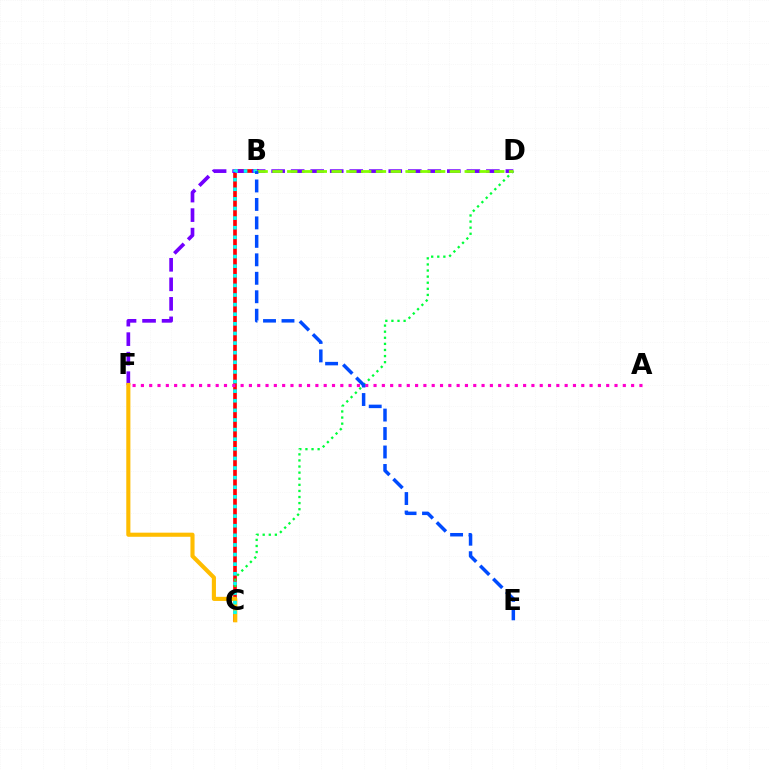{('B', 'C'): [{'color': '#ff0000', 'line_style': 'solid', 'thickness': 2.63}, {'color': '#00fff6', 'line_style': 'dotted', 'thickness': 2.61}], ('C', 'D'): [{'color': '#00ff39', 'line_style': 'dotted', 'thickness': 1.66}], ('A', 'F'): [{'color': '#ff00cf', 'line_style': 'dotted', 'thickness': 2.26}], ('D', 'F'): [{'color': '#7200ff', 'line_style': 'dashed', 'thickness': 2.65}], ('C', 'F'): [{'color': '#ffbd00', 'line_style': 'solid', 'thickness': 2.96}], ('B', 'D'): [{'color': '#84ff00', 'line_style': 'dashed', 'thickness': 2.01}], ('B', 'E'): [{'color': '#004bff', 'line_style': 'dashed', 'thickness': 2.51}]}